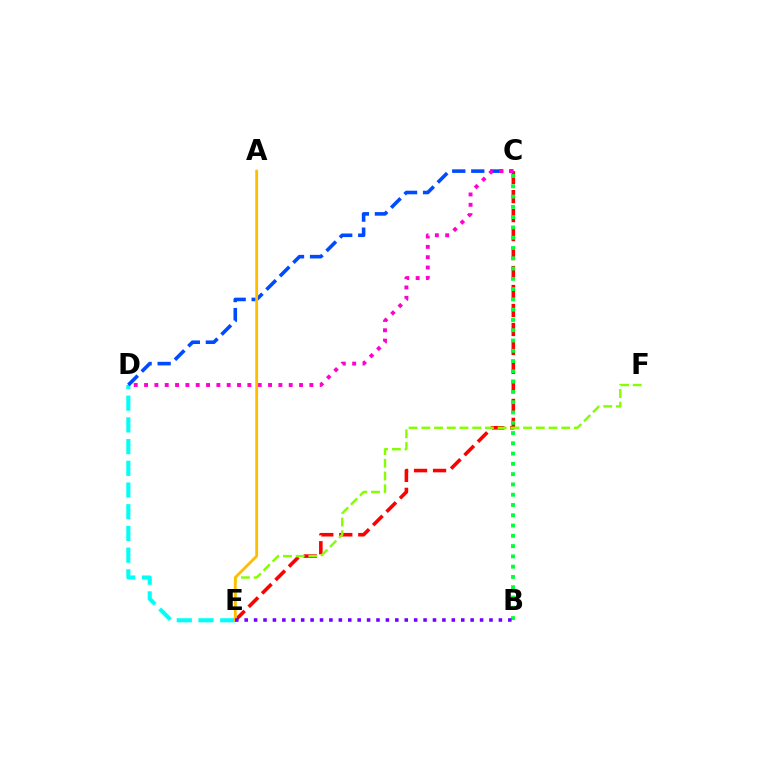{('D', 'E'): [{'color': '#00fff6', 'line_style': 'dashed', 'thickness': 2.95}], ('C', 'E'): [{'color': '#ff0000', 'line_style': 'dashed', 'thickness': 2.58}], ('C', 'D'): [{'color': '#004bff', 'line_style': 'dashed', 'thickness': 2.58}, {'color': '#ff00cf', 'line_style': 'dotted', 'thickness': 2.81}], ('B', 'C'): [{'color': '#00ff39', 'line_style': 'dotted', 'thickness': 2.79}], ('E', 'F'): [{'color': '#84ff00', 'line_style': 'dashed', 'thickness': 1.73}], ('A', 'E'): [{'color': '#ffbd00', 'line_style': 'solid', 'thickness': 2.03}], ('B', 'E'): [{'color': '#7200ff', 'line_style': 'dotted', 'thickness': 2.56}]}